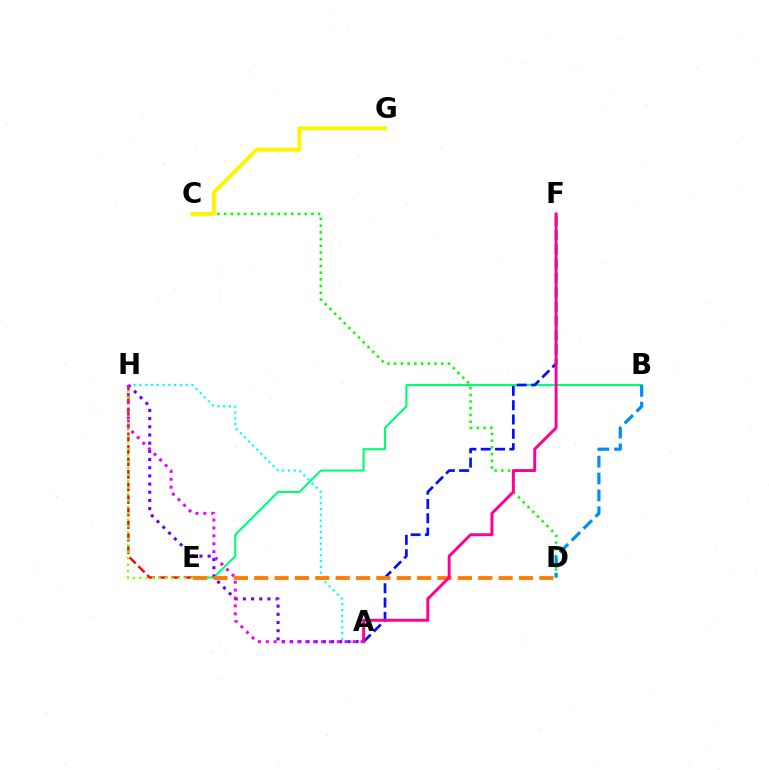{('B', 'E'): [{'color': '#00ff74', 'line_style': 'solid', 'thickness': 1.52}], ('E', 'H'): [{'color': '#ff0000', 'line_style': 'dashed', 'thickness': 1.7}, {'color': '#84ff00', 'line_style': 'dotted', 'thickness': 1.75}], ('C', 'D'): [{'color': '#08ff00', 'line_style': 'dotted', 'thickness': 1.83}], ('A', 'F'): [{'color': '#0010ff', 'line_style': 'dashed', 'thickness': 1.94}, {'color': '#ff0094', 'line_style': 'solid', 'thickness': 2.12}], ('A', 'H'): [{'color': '#00fff6', 'line_style': 'dotted', 'thickness': 1.57}, {'color': '#7200ff', 'line_style': 'dotted', 'thickness': 2.22}, {'color': '#ee00ff', 'line_style': 'dotted', 'thickness': 2.14}], ('C', 'G'): [{'color': '#fcf500', 'line_style': 'solid', 'thickness': 2.85}], ('B', 'D'): [{'color': '#008cff', 'line_style': 'dashed', 'thickness': 2.29}], ('D', 'E'): [{'color': '#ff7c00', 'line_style': 'dashed', 'thickness': 2.77}]}